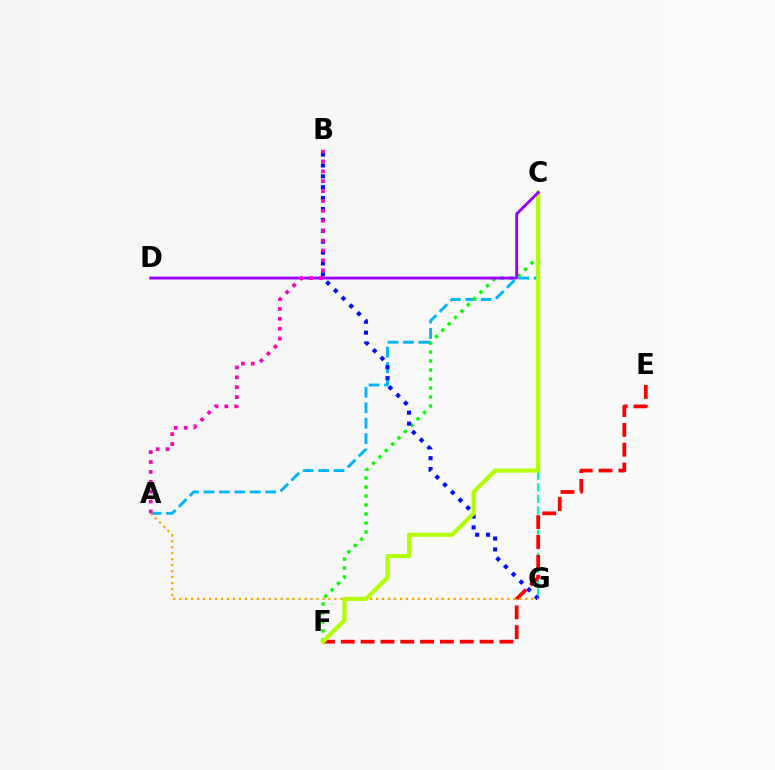{('A', 'C'): [{'color': '#00b5ff', 'line_style': 'dashed', 'thickness': 2.1}], ('C', 'F'): [{'color': '#08ff00', 'line_style': 'dotted', 'thickness': 2.44}, {'color': '#b3ff00', 'line_style': 'solid', 'thickness': 2.98}], ('C', 'G'): [{'color': '#00ff9d', 'line_style': 'dashed', 'thickness': 1.58}], ('E', 'F'): [{'color': '#ff0000', 'line_style': 'dashed', 'thickness': 2.69}], ('B', 'G'): [{'color': '#0010ff', 'line_style': 'dotted', 'thickness': 2.96}], ('A', 'G'): [{'color': '#ffa500', 'line_style': 'dotted', 'thickness': 1.62}], ('C', 'D'): [{'color': '#9b00ff', 'line_style': 'solid', 'thickness': 2.07}], ('A', 'B'): [{'color': '#ff00bd', 'line_style': 'dotted', 'thickness': 2.69}]}